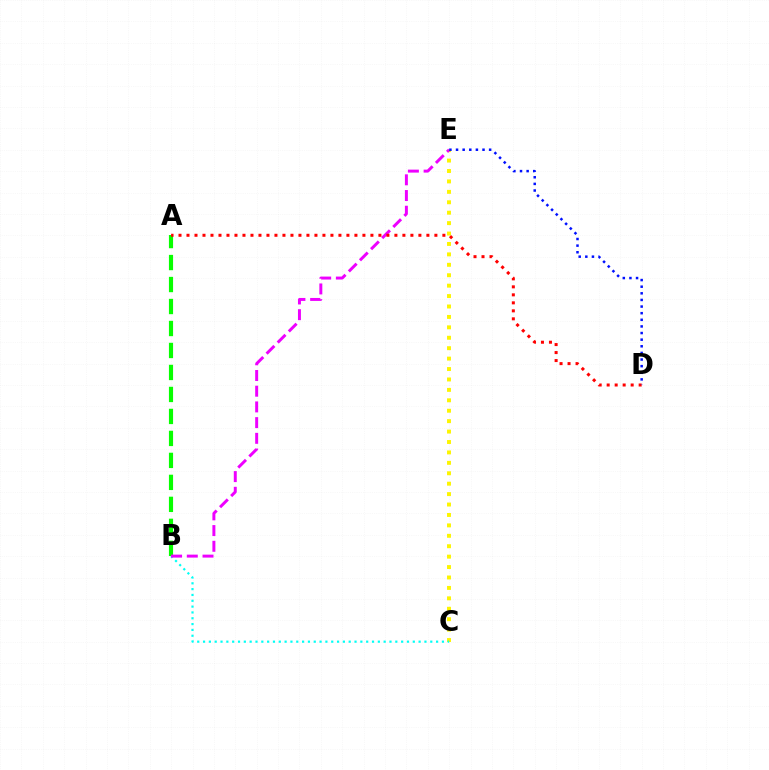{('C', 'E'): [{'color': '#fcf500', 'line_style': 'dotted', 'thickness': 2.83}], ('B', 'C'): [{'color': '#00fff6', 'line_style': 'dotted', 'thickness': 1.58}], ('A', 'B'): [{'color': '#08ff00', 'line_style': 'dashed', 'thickness': 2.99}], ('B', 'E'): [{'color': '#ee00ff', 'line_style': 'dashed', 'thickness': 2.13}], ('A', 'D'): [{'color': '#ff0000', 'line_style': 'dotted', 'thickness': 2.17}], ('D', 'E'): [{'color': '#0010ff', 'line_style': 'dotted', 'thickness': 1.8}]}